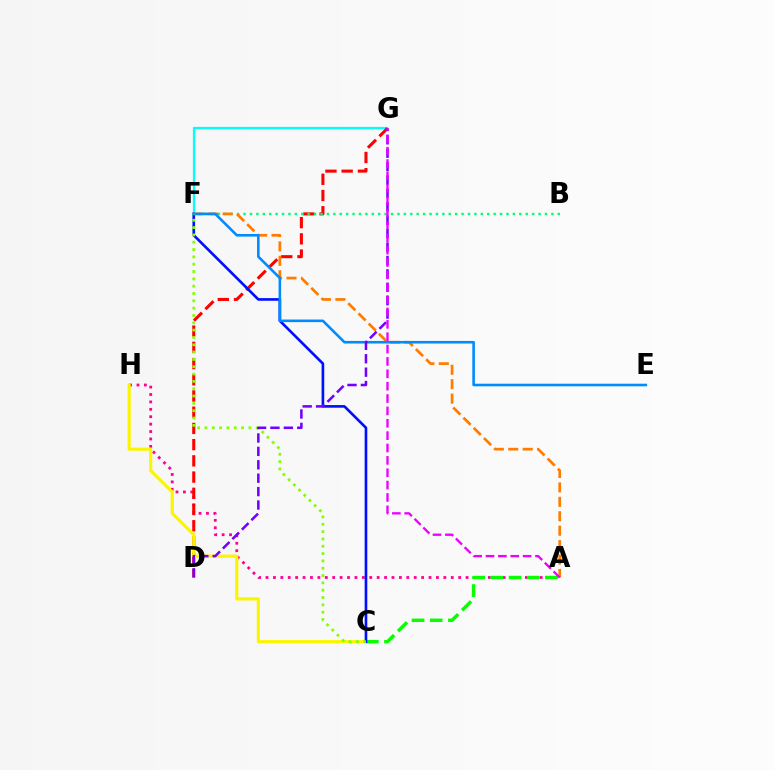{('A', 'H'): [{'color': '#ff0094', 'line_style': 'dotted', 'thickness': 2.01}], ('F', 'G'): [{'color': '#00fff6', 'line_style': 'solid', 'thickness': 1.61}], ('D', 'G'): [{'color': '#ff0000', 'line_style': 'dashed', 'thickness': 2.2}, {'color': '#7200ff', 'line_style': 'dashed', 'thickness': 1.82}], ('C', 'H'): [{'color': '#fcf500', 'line_style': 'solid', 'thickness': 2.26}], ('B', 'F'): [{'color': '#00ff74', 'line_style': 'dotted', 'thickness': 1.74}], ('A', 'C'): [{'color': '#08ff00', 'line_style': 'dashed', 'thickness': 2.47}], ('C', 'F'): [{'color': '#0010ff', 'line_style': 'solid', 'thickness': 1.91}, {'color': '#84ff00', 'line_style': 'dotted', 'thickness': 1.99}], ('A', 'F'): [{'color': '#ff7c00', 'line_style': 'dashed', 'thickness': 1.96}], ('E', 'F'): [{'color': '#008cff', 'line_style': 'solid', 'thickness': 1.87}], ('A', 'G'): [{'color': '#ee00ff', 'line_style': 'dashed', 'thickness': 1.68}]}